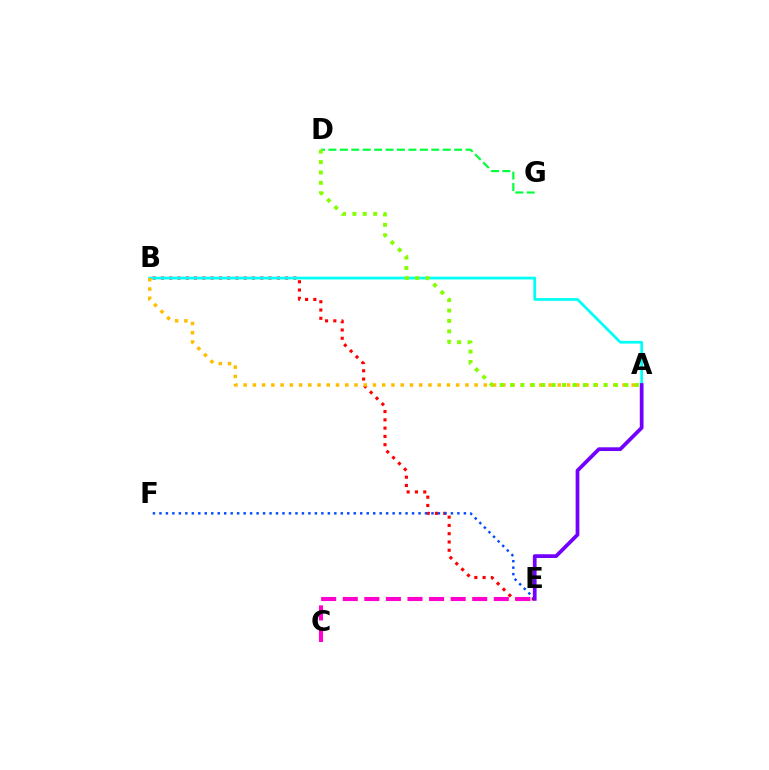{('B', 'E'): [{'color': '#ff0000', 'line_style': 'dotted', 'thickness': 2.25}], ('A', 'B'): [{'color': '#00fff6', 'line_style': 'solid', 'thickness': 1.97}, {'color': '#ffbd00', 'line_style': 'dotted', 'thickness': 2.51}], ('D', 'G'): [{'color': '#00ff39', 'line_style': 'dashed', 'thickness': 1.55}], ('C', 'E'): [{'color': '#ff00cf', 'line_style': 'dashed', 'thickness': 2.93}], ('E', 'F'): [{'color': '#004bff', 'line_style': 'dotted', 'thickness': 1.76}], ('A', 'E'): [{'color': '#7200ff', 'line_style': 'solid', 'thickness': 2.69}], ('A', 'D'): [{'color': '#84ff00', 'line_style': 'dotted', 'thickness': 2.83}]}